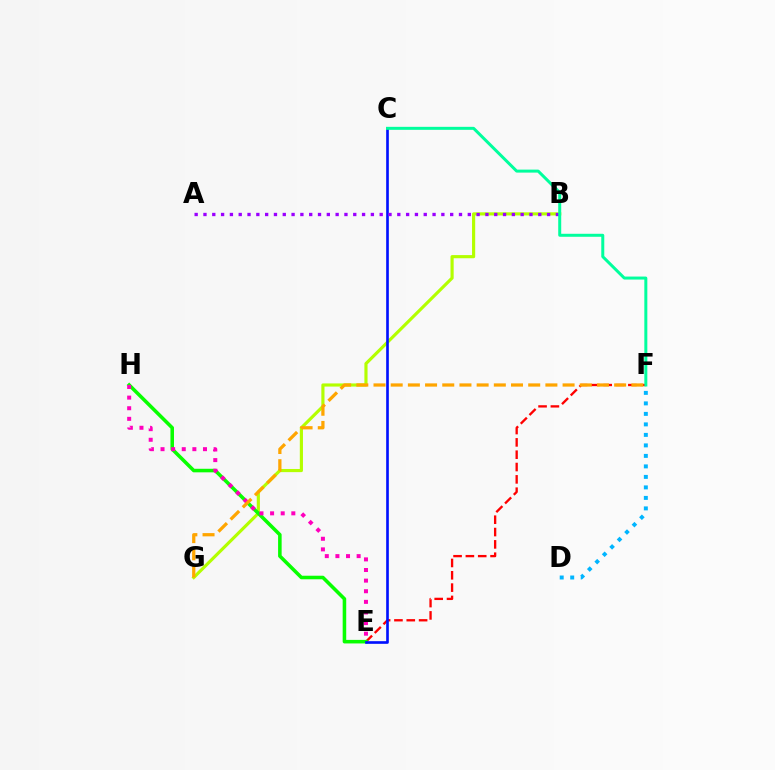{('D', 'F'): [{'color': '#00b5ff', 'line_style': 'dotted', 'thickness': 2.85}], ('E', 'F'): [{'color': '#ff0000', 'line_style': 'dashed', 'thickness': 1.67}], ('B', 'G'): [{'color': '#b3ff00', 'line_style': 'solid', 'thickness': 2.27}], ('E', 'H'): [{'color': '#08ff00', 'line_style': 'solid', 'thickness': 2.56}, {'color': '#ff00bd', 'line_style': 'dotted', 'thickness': 2.88}], ('C', 'E'): [{'color': '#0010ff', 'line_style': 'solid', 'thickness': 1.91}], ('F', 'G'): [{'color': '#ffa500', 'line_style': 'dashed', 'thickness': 2.34}], ('A', 'B'): [{'color': '#9b00ff', 'line_style': 'dotted', 'thickness': 2.39}], ('C', 'F'): [{'color': '#00ff9d', 'line_style': 'solid', 'thickness': 2.16}]}